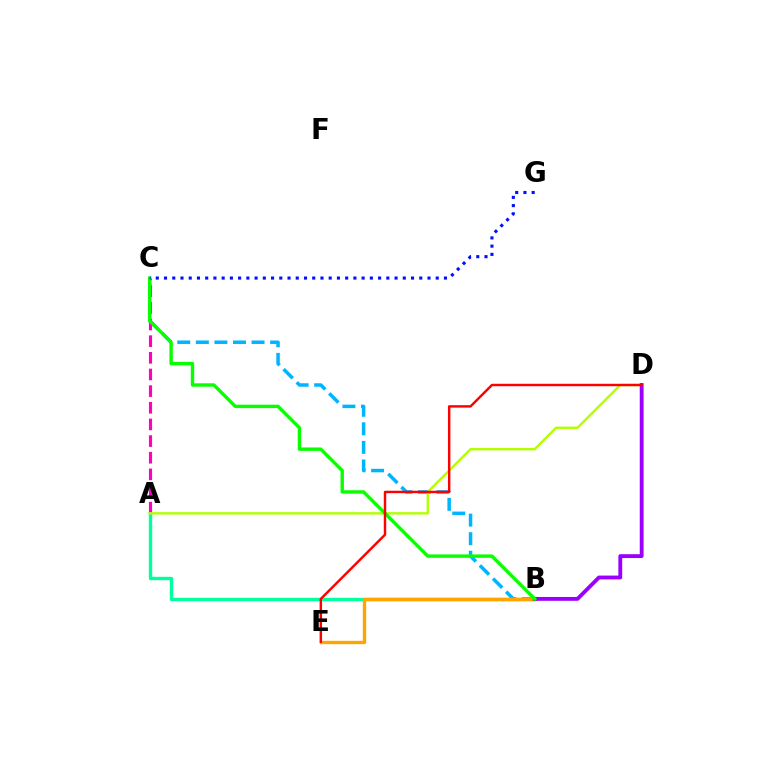{('B', 'C'): [{'color': '#00b5ff', 'line_style': 'dashed', 'thickness': 2.52}, {'color': '#08ff00', 'line_style': 'solid', 'thickness': 2.44}], ('A', 'B'): [{'color': '#00ff9d', 'line_style': 'solid', 'thickness': 2.44}], ('A', 'C'): [{'color': '#ff00bd', 'line_style': 'dashed', 'thickness': 2.26}], ('A', 'D'): [{'color': '#b3ff00', 'line_style': 'solid', 'thickness': 1.72}], ('B', 'E'): [{'color': '#ffa500', 'line_style': 'solid', 'thickness': 2.43}], ('B', 'D'): [{'color': '#9b00ff', 'line_style': 'solid', 'thickness': 2.77}], ('C', 'G'): [{'color': '#0010ff', 'line_style': 'dotted', 'thickness': 2.24}], ('D', 'E'): [{'color': '#ff0000', 'line_style': 'solid', 'thickness': 1.75}]}